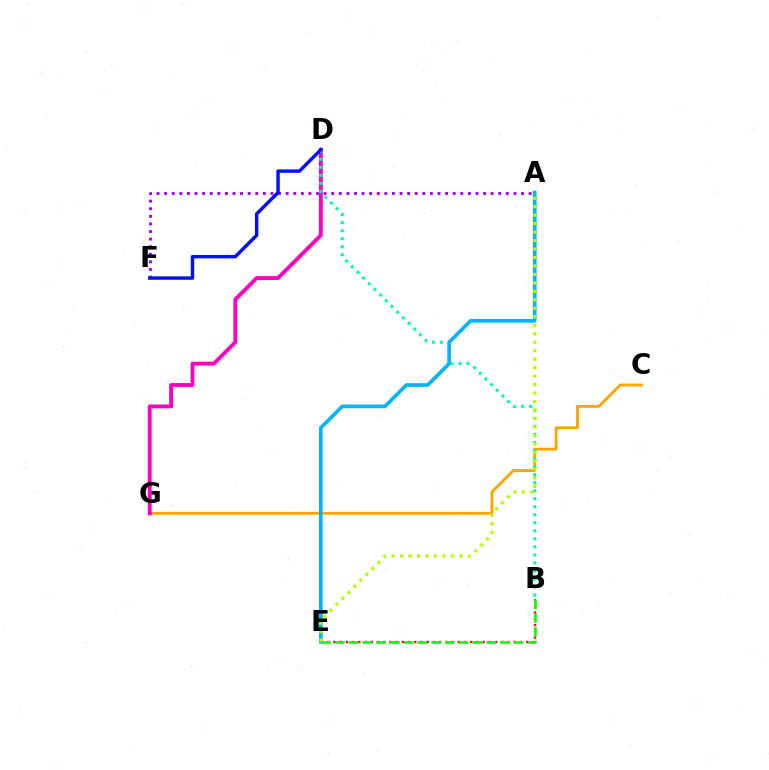{('A', 'F'): [{'color': '#9b00ff', 'line_style': 'dotted', 'thickness': 2.06}], ('B', 'E'): [{'color': '#ff0000', 'line_style': 'dotted', 'thickness': 1.69}, {'color': '#08ff00', 'line_style': 'dashed', 'thickness': 1.87}], ('C', 'G'): [{'color': '#ffa500', 'line_style': 'solid', 'thickness': 2.05}], ('D', 'G'): [{'color': '#ff00bd', 'line_style': 'solid', 'thickness': 2.78}], ('B', 'D'): [{'color': '#00ff9d', 'line_style': 'dotted', 'thickness': 2.18}], ('A', 'E'): [{'color': '#00b5ff', 'line_style': 'solid', 'thickness': 2.64}, {'color': '#b3ff00', 'line_style': 'dotted', 'thickness': 2.3}], ('D', 'F'): [{'color': '#0010ff', 'line_style': 'solid', 'thickness': 2.47}]}